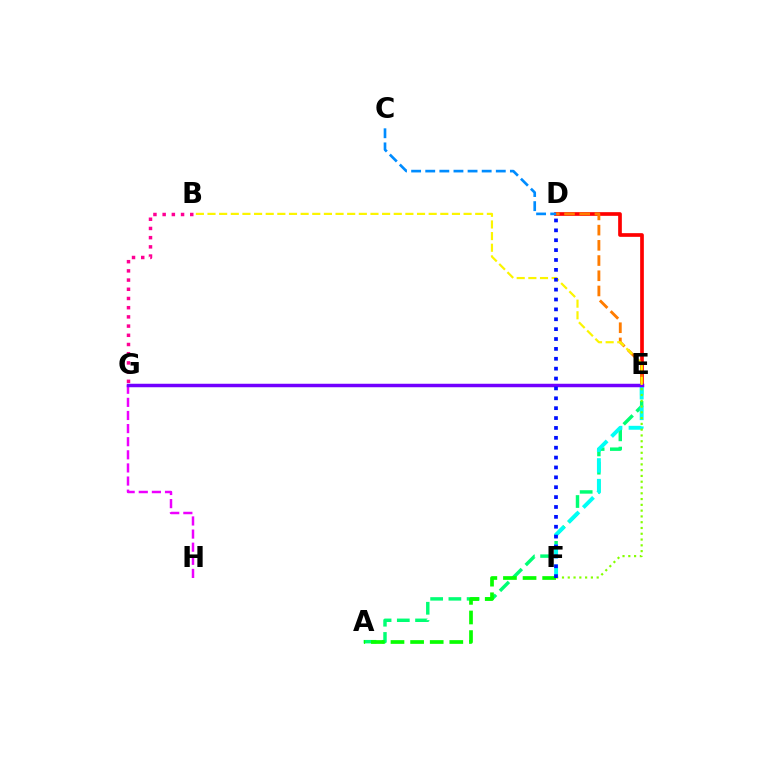{('D', 'E'): [{'color': '#ff0000', 'line_style': 'solid', 'thickness': 2.65}, {'color': '#ff7c00', 'line_style': 'dashed', 'thickness': 2.07}], ('A', 'E'): [{'color': '#00ff74', 'line_style': 'dashed', 'thickness': 2.48}], ('E', 'F'): [{'color': '#00fff6', 'line_style': 'dashed', 'thickness': 2.81}, {'color': '#84ff00', 'line_style': 'dotted', 'thickness': 1.57}], ('G', 'H'): [{'color': '#ee00ff', 'line_style': 'dashed', 'thickness': 1.78}], ('A', 'F'): [{'color': '#08ff00', 'line_style': 'dashed', 'thickness': 2.66}], ('E', 'G'): [{'color': '#7200ff', 'line_style': 'solid', 'thickness': 2.51}], ('B', 'E'): [{'color': '#fcf500', 'line_style': 'dashed', 'thickness': 1.58}], ('B', 'G'): [{'color': '#ff0094', 'line_style': 'dotted', 'thickness': 2.5}], ('D', 'F'): [{'color': '#0010ff', 'line_style': 'dotted', 'thickness': 2.68}], ('C', 'D'): [{'color': '#008cff', 'line_style': 'dashed', 'thickness': 1.92}]}